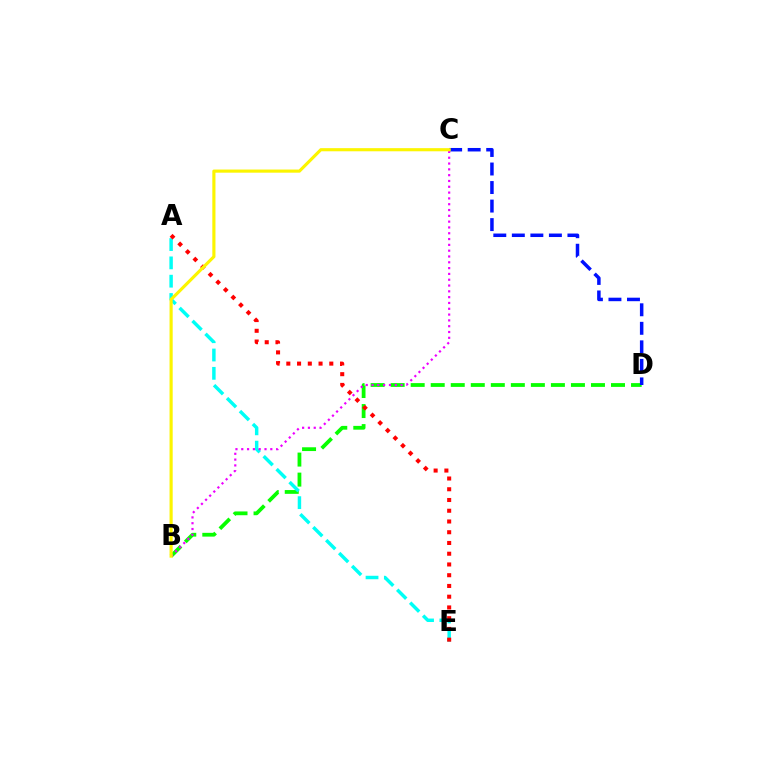{('B', 'D'): [{'color': '#08ff00', 'line_style': 'dashed', 'thickness': 2.72}], ('C', 'D'): [{'color': '#0010ff', 'line_style': 'dashed', 'thickness': 2.52}], ('A', 'E'): [{'color': '#00fff6', 'line_style': 'dashed', 'thickness': 2.49}, {'color': '#ff0000', 'line_style': 'dotted', 'thickness': 2.92}], ('B', 'C'): [{'color': '#ee00ff', 'line_style': 'dotted', 'thickness': 1.58}, {'color': '#fcf500', 'line_style': 'solid', 'thickness': 2.26}]}